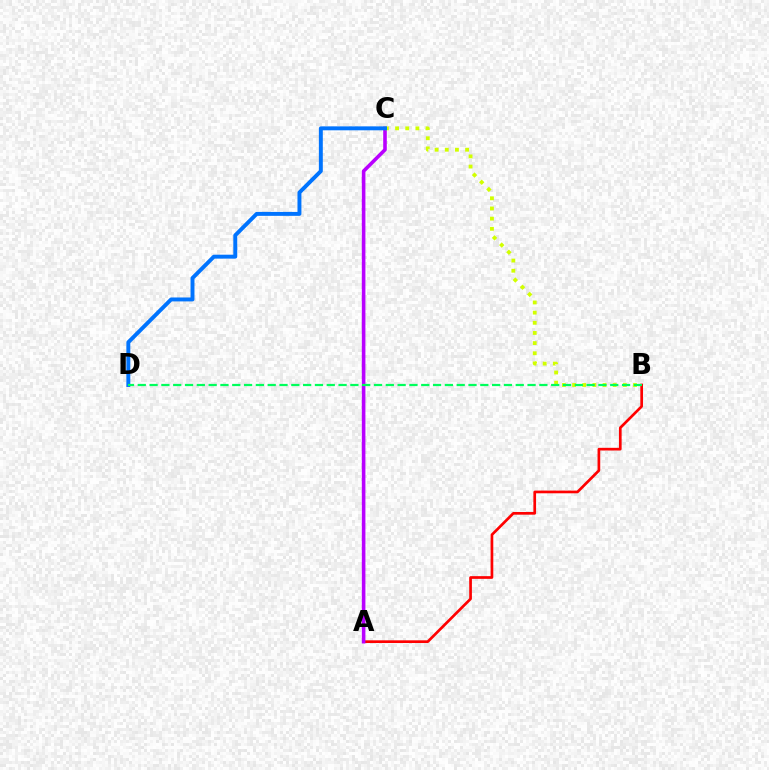{('A', 'B'): [{'color': '#ff0000', 'line_style': 'solid', 'thickness': 1.94}], ('A', 'C'): [{'color': '#b900ff', 'line_style': 'solid', 'thickness': 2.59}], ('B', 'C'): [{'color': '#d1ff00', 'line_style': 'dotted', 'thickness': 2.76}], ('C', 'D'): [{'color': '#0074ff', 'line_style': 'solid', 'thickness': 2.83}], ('B', 'D'): [{'color': '#00ff5c', 'line_style': 'dashed', 'thickness': 1.6}]}